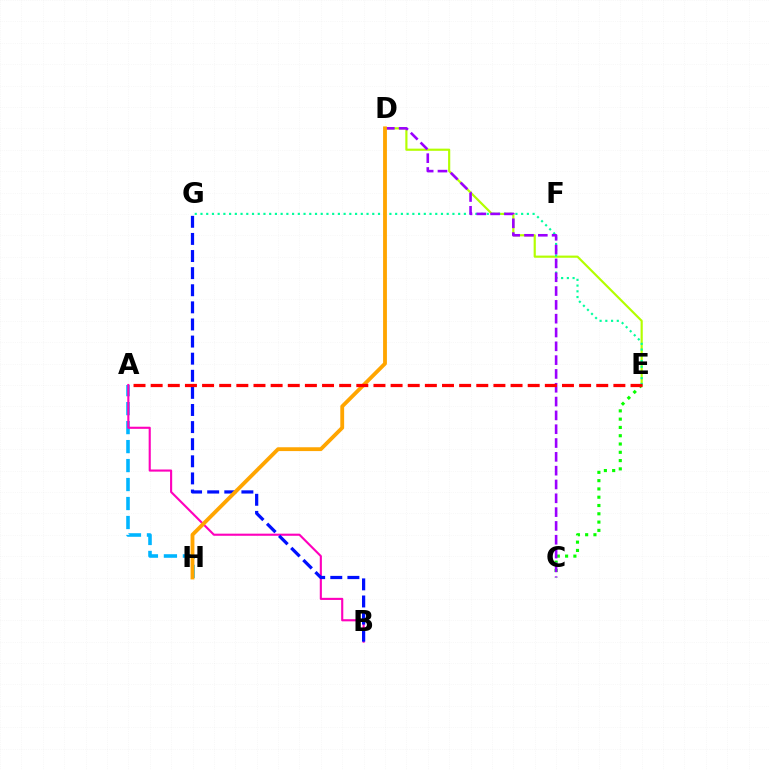{('D', 'E'): [{'color': '#b3ff00', 'line_style': 'solid', 'thickness': 1.56}], ('E', 'G'): [{'color': '#00ff9d', 'line_style': 'dotted', 'thickness': 1.56}], ('A', 'H'): [{'color': '#00b5ff', 'line_style': 'dashed', 'thickness': 2.58}], ('C', 'E'): [{'color': '#08ff00', 'line_style': 'dotted', 'thickness': 2.25}], ('C', 'D'): [{'color': '#9b00ff', 'line_style': 'dashed', 'thickness': 1.88}], ('A', 'B'): [{'color': '#ff00bd', 'line_style': 'solid', 'thickness': 1.53}], ('B', 'G'): [{'color': '#0010ff', 'line_style': 'dashed', 'thickness': 2.32}], ('D', 'H'): [{'color': '#ffa500', 'line_style': 'solid', 'thickness': 2.75}], ('A', 'E'): [{'color': '#ff0000', 'line_style': 'dashed', 'thickness': 2.33}]}